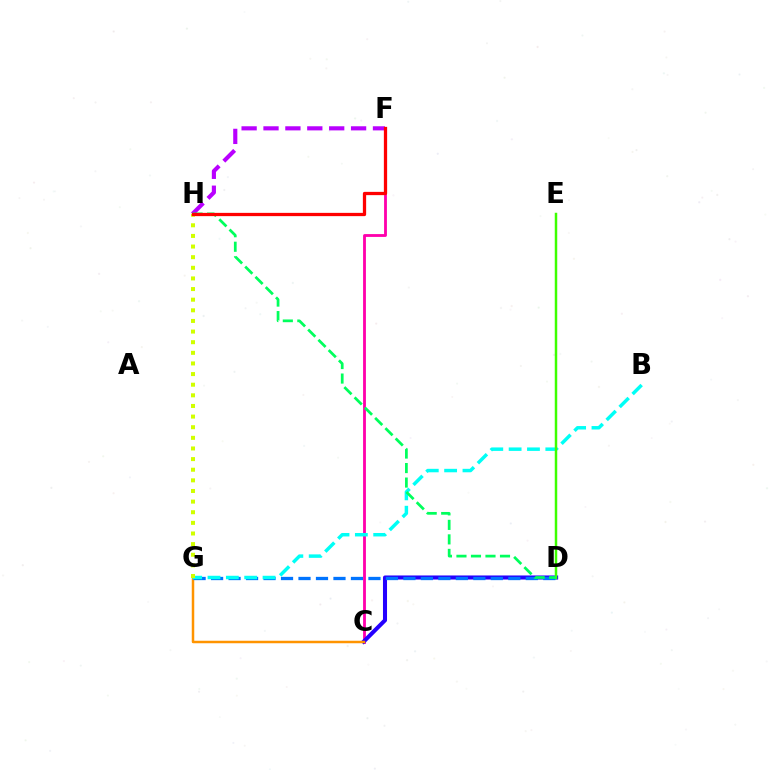{('C', 'F'): [{'color': '#ff00ac', 'line_style': 'solid', 'thickness': 2.04}], ('C', 'D'): [{'color': '#2500ff', 'line_style': 'solid', 'thickness': 2.92}], ('C', 'G'): [{'color': '#ff9400', 'line_style': 'solid', 'thickness': 1.79}], ('D', 'G'): [{'color': '#0074ff', 'line_style': 'dashed', 'thickness': 2.38}], ('F', 'H'): [{'color': '#b900ff', 'line_style': 'dashed', 'thickness': 2.97}, {'color': '#ff0000', 'line_style': 'solid', 'thickness': 2.35}], ('B', 'G'): [{'color': '#00fff6', 'line_style': 'dashed', 'thickness': 2.49}], ('D', 'E'): [{'color': '#3dff00', 'line_style': 'solid', 'thickness': 1.78}], ('D', 'H'): [{'color': '#00ff5c', 'line_style': 'dashed', 'thickness': 1.97}], ('G', 'H'): [{'color': '#d1ff00', 'line_style': 'dotted', 'thickness': 2.89}]}